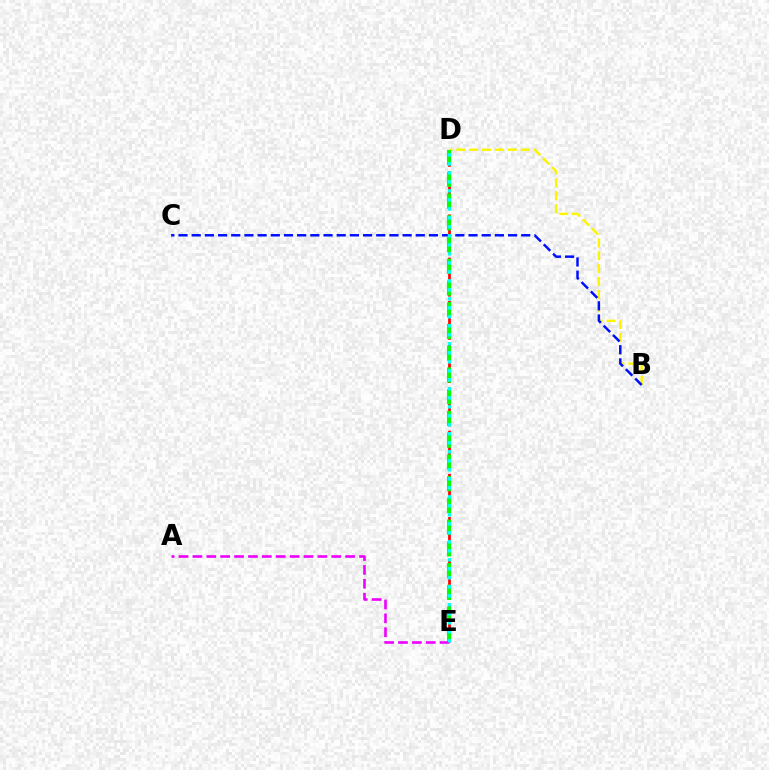{('B', 'D'): [{'color': '#fcf500', 'line_style': 'dashed', 'thickness': 1.75}], ('B', 'C'): [{'color': '#0010ff', 'line_style': 'dashed', 'thickness': 1.79}], ('D', 'E'): [{'color': '#ff0000', 'line_style': 'dashed', 'thickness': 1.96}, {'color': '#08ff00', 'line_style': 'dashed', 'thickness': 2.95}, {'color': '#00fff6', 'line_style': 'dotted', 'thickness': 2.44}], ('A', 'E'): [{'color': '#ee00ff', 'line_style': 'dashed', 'thickness': 1.89}]}